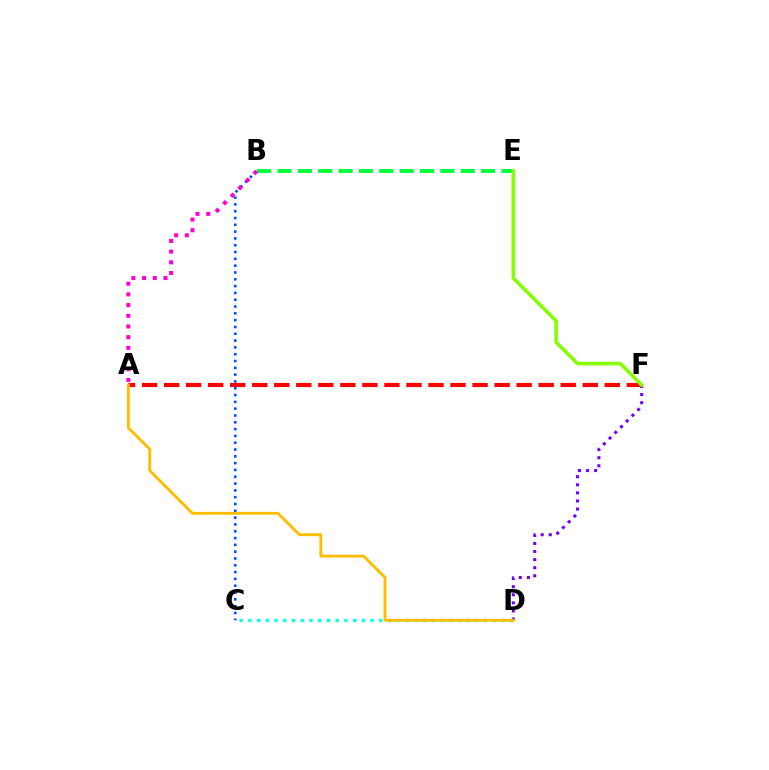{('B', 'E'): [{'color': '#00ff39', 'line_style': 'dashed', 'thickness': 2.77}], ('A', 'F'): [{'color': '#ff0000', 'line_style': 'dashed', 'thickness': 2.99}], ('B', 'C'): [{'color': '#004bff', 'line_style': 'dotted', 'thickness': 1.85}], ('D', 'F'): [{'color': '#7200ff', 'line_style': 'dotted', 'thickness': 2.2}], ('C', 'D'): [{'color': '#00fff6', 'line_style': 'dotted', 'thickness': 2.37}], ('A', 'B'): [{'color': '#ff00cf', 'line_style': 'dotted', 'thickness': 2.9}], ('A', 'D'): [{'color': '#ffbd00', 'line_style': 'solid', 'thickness': 2.07}], ('E', 'F'): [{'color': '#84ff00', 'line_style': 'solid', 'thickness': 2.55}]}